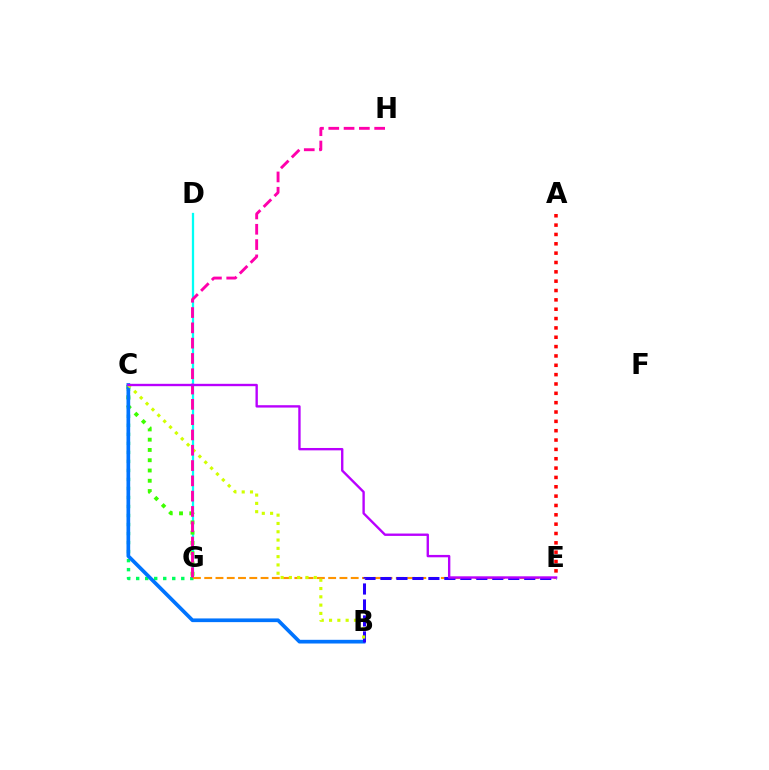{('D', 'G'): [{'color': '#00fff6', 'line_style': 'solid', 'thickness': 1.64}], ('C', 'G'): [{'color': '#00ff5c', 'line_style': 'dotted', 'thickness': 2.45}, {'color': '#3dff00', 'line_style': 'dotted', 'thickness': 2.79}], ('E', 'G'): [{'color': '#ff9400', 'line_style': 'dashed', 'thickness': 1.53}], ('B', 'C'): [{'color': '#0074ff', 'line_style': 'solid', 'thickness': 2.66}, {'color': '#d1ff00', 'line_style': 'dotted', 'thickness': 2.25}], ('B', 'E'): [{'color': '#2500ff', 'line_style': 'dashed', 'thickness': 2.17}], ('G', 'H'): [{'color': '#ff00ac', 'line_style': 'dashed', 'thickness': 2.08}], ('A', 'E'): [{'color': '#ff0000', 'line_style': 'dotted', 'thickness': 2.54}], ('C', 'E'): [{'color': '#b900ff', 'line_style': 'solid', 'thickness': 1.71}]}